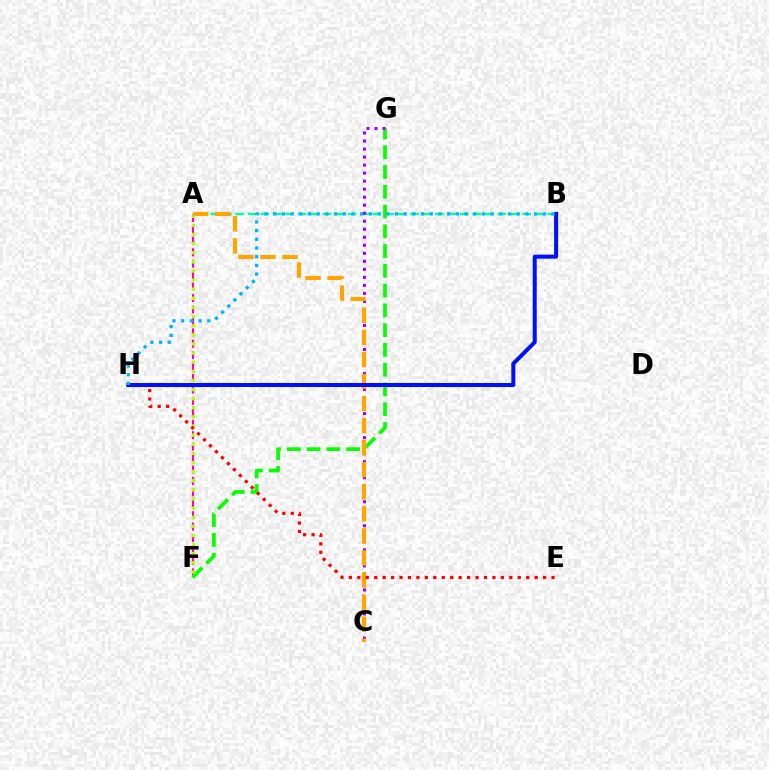{('A', 'B'): [{'color': '#00ff9d', 'line_style': 'dashed', 'thickness': 1.69}], ('A', 'F'): [{'color': '#ff00bd', 'line_style': 'dashed', 'thickness': 1.55}, {'color': '#b3ff00', 'line_style': 'dotted', 'thickness': 2.48}], ('F', 'G'): [{'color': '#08ff00', 'line_style': 'dashed', 'thickness': 2.69}], ('C', 'G'): [{'color': '#9b00ff', 'line_style': 'dotted', 'thickness': 2.18}], ('A', 'C'): [{'color': '#ffa500', 'line_style': 'dashed', 'thickness': 3.0}], ('E', 'H'): [{'color': '#ff0000', 'line_style': 'dotted', 'thickness': 2.29}], ('B', 'H'): [{'color': '#0010ff', 'line_style': 'solid', 'thickness': 2.9}, {'color': '#00b5ff', 'line_style': 'dotted', 'thickness': 2.36}]}